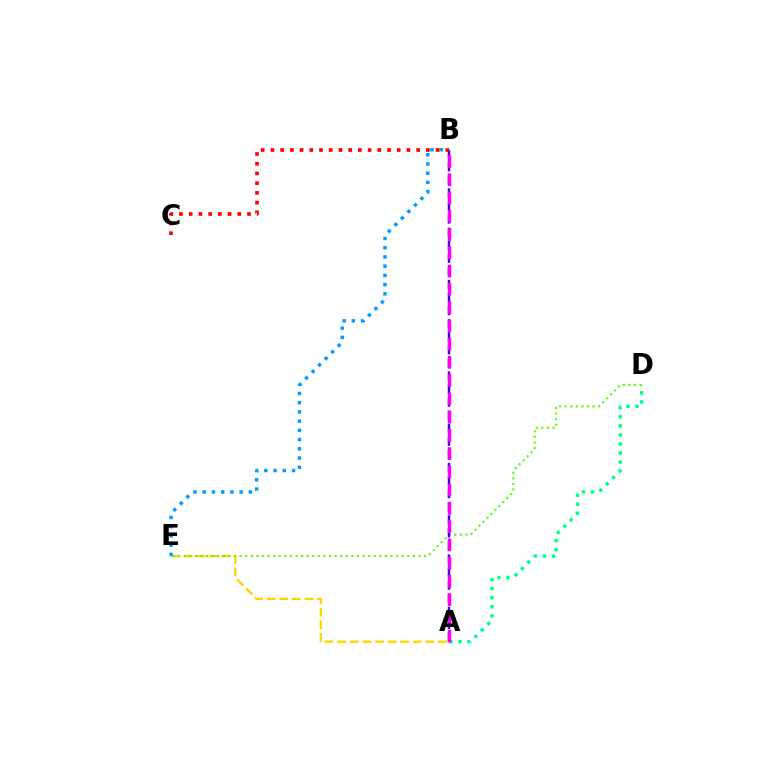{('A', 'E'): [{'color': '#ffd500', 'line_style': 'dashed', 'thickness': 1.71}], ('A', 'D'): [{'color': '#00ff86', 'line_style': 'dotted', 'thickness': 2.46}], ('D', 'E'): [{'color': '#4fff00', 'line_style': 'dotted', 'thickness': 1.52}], ('B', 'E'): [{'color': '#009eff', 'line_style': 'dotted', 'thickness': 2.51}], ('A', 'B'): [{'color': '#3700ff', 'line_style': 'dashed', 'thickness': 1.78}, {'color': '#ff00ed', 'line_style': 'dashed', 'thickness': 2.48}], ('B', 'C'): [{'color': '#ff0000', 'line_style': 'dotted', 'thickness': 2.64}]}